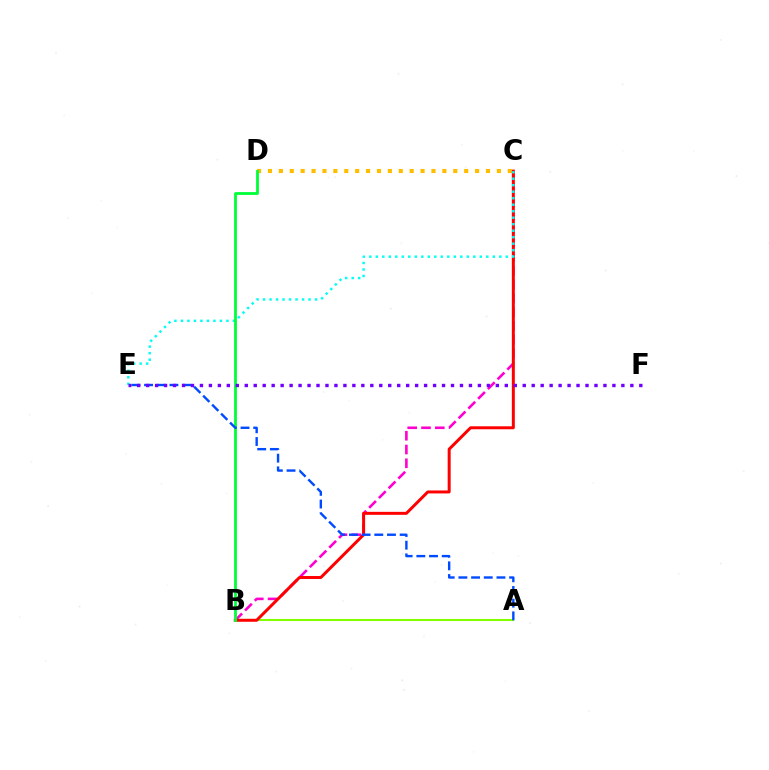{('B', 'C'): [{'color': '#ff00cf', 'line_style': 'dashed', 'thickness': 1.87}, {'color': '#ff0000', 'line_style': 'solid', 'thickness': 2.14}], ('A', 'B'): [{'color': '#84ff00', 'line_style': 'solid', 'thickness': 1.51}], ('C', 'D'): [{'color': '#ffbd00', 'line_style': 'dotted', 'thickness': 2.96}], ('C', 'E'): [{'color': '#00fff6', 'line_style': 'dotted', 'thickness': 1.77}], ('B', 'D'): [{'color': '#00ff39', 'line_style': 'solid', 'thickness': 2.03}], ('A', 'E'): [{'color': '#004bff', 'line_style': 'dashed', 'thickness': 1.72}], ('E', 'F'): [{'color': '#7200ff', 'line_style': 'dotted', 'thickness': 2.44}]}